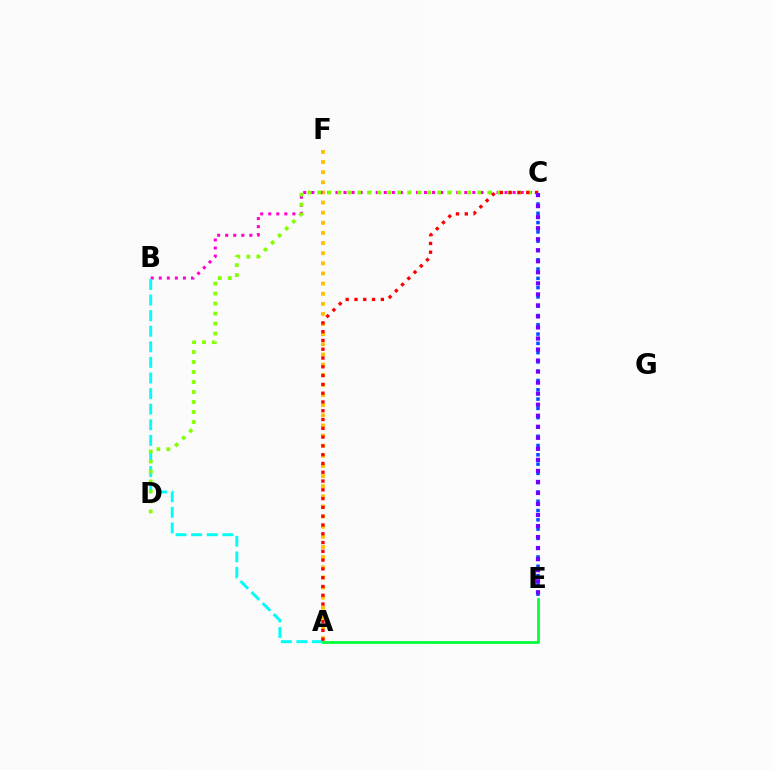{('A', 'F'): [{'color': '#ffbd00', 'line_style': 'dotted', 'thickness': 2.75}], ('B', 'C'): [{'color': '#ff00cf', 'line_style': 'dotted', 'thickness': 2.19}], ('A', 'B'): [{'color': '#00fff6', 'line_style': 'dashed', 'thickness': 2.12}], ('C', 'D'): [{'color': '#84ff00', 'line_style': 'dotted', 'thickness': 2.72}], ('C', 'E'): [{'color': '#004bff', 'line_style': 'dotted', 'thickness': 2.52}, {'color': '#7200ff', 'line_style': 'dotted', 'thickness': 3.0}], ('A', 'C'): [{'color': '#ff0000', 'line_style': 'dotted', 'thickness': 2.39}], ('A', 'E'): [{'color': '#00ff39', 'line_style': 'solid', 'thickness': 1.98}]}